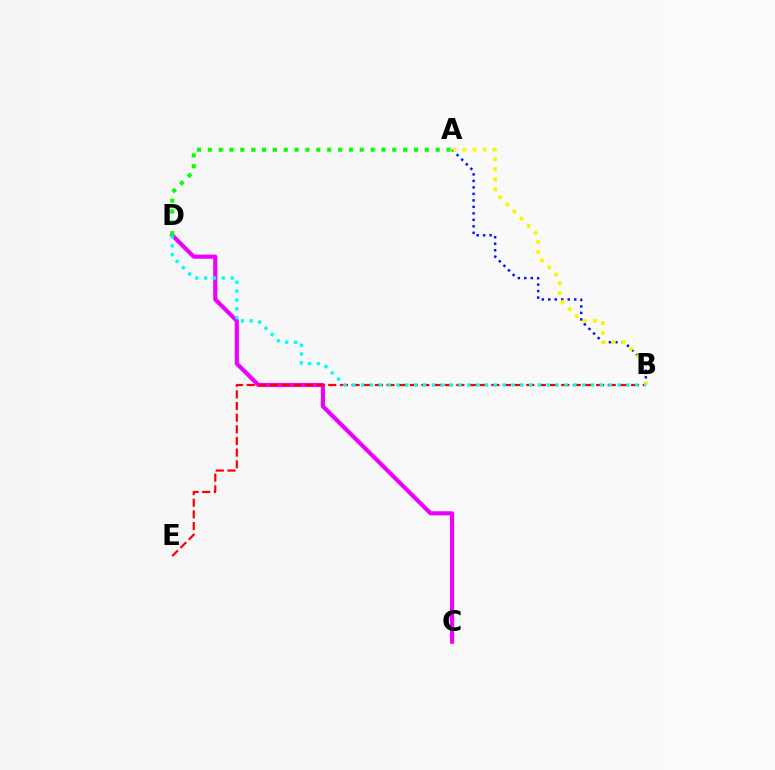{('C', 'D'): [{'color': '#ee00ff', 'line_style': 'solid', 'thickness': 2.98}], ('A', 'B'): [{'color': '#0010ff', 'line_style': 'dotted', 'thickness': 1.76}, {'color': '#fcf500', 'line_style': 'dotted', 'thickness': 2.73}], ('B', 'E'): [{'color': '#ff0000', 'line_style': 'dashed', 'thickness': 1.58}], ('B', 'D'): [{'color': '#00fff6', 'line_style': 'dotted', 'thickness': 2.4}], ('A', 'D'): [{'color': '#08ff00', 'line_style': 'dotted', 'thickness': 2.95}]}